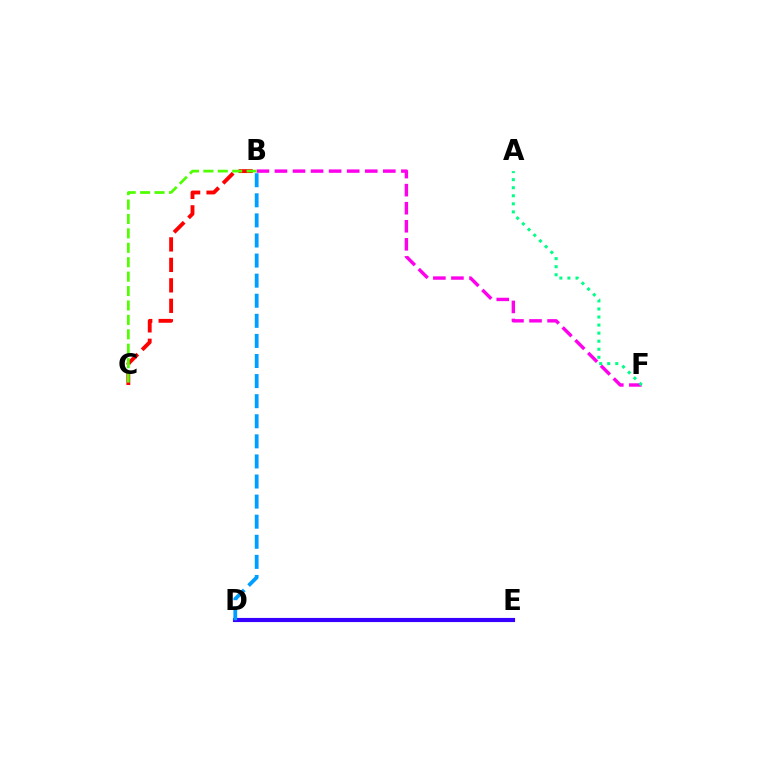{('B', 'C'): [{'color': '#ff0000', 'line_style': 'dashed', 'thickness': 2.78}, {'color': '#4fff00', 'line_style': 'dashed', 'thickness': 1.96}], ('D', 'E'): [{'color': '#ffd500', 'line_style': 'dotted', 'thickness': 2.65}, {'color': '#3700ff', 'line_style': 'solid', 'thickness': 2.98}], ('B', 'D'): [{'color': '#009eff', 'line_style': 'dashed', 'thickness': 2.73}], ('B', 'F'): [{'color': '#ff00ed', 'line_style': 'dashed', 'thickness': 2.45}], ('A', 'F'): [{'color': '#00ff86', 'line_style': 'dotted', 'thickness': 2.19}]}